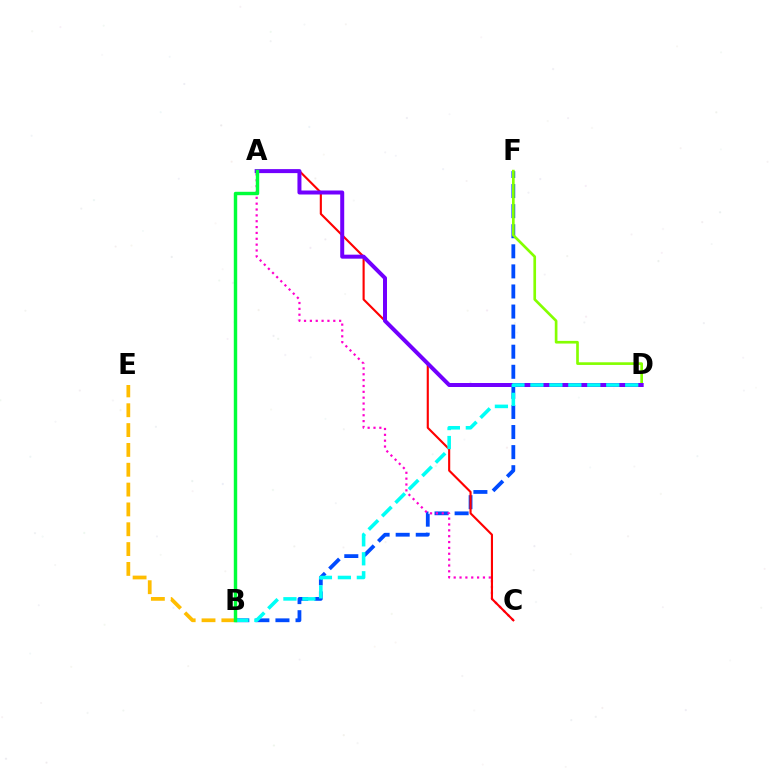{('B', 'F'): [{'color': '#004bff', 'line_style': 'dashed', 'thickness': 2.73}], ('D', 'F'): [{'color': '#84ff00', 'line_style': 'solid', 'thickness': 1.92}], ('B', 'E'): [{'color': '#ffbd00', 'line_style': 'dashed', 'thickness': 2.69}], ('A', 'C'): [{'color': '#ff00cf', 'line_style': 'dotted', 'thickness': 1.59}, {'color': '#ff0000', 'line_style': 'solid', 'thickness': 1.53}], ('A', 'D'): [{'color': '#7200ff', 'line_style': 'solid', 'thickness': 2.88}], ('B', 'D'): [{'color': '#00fff6', 'line_style': 'dashed', 'thickness': 2.58}], ('A', 'B'): [{'color': '#00ff39', 'line_style': 'solid', 'thickness': 2.46}]}